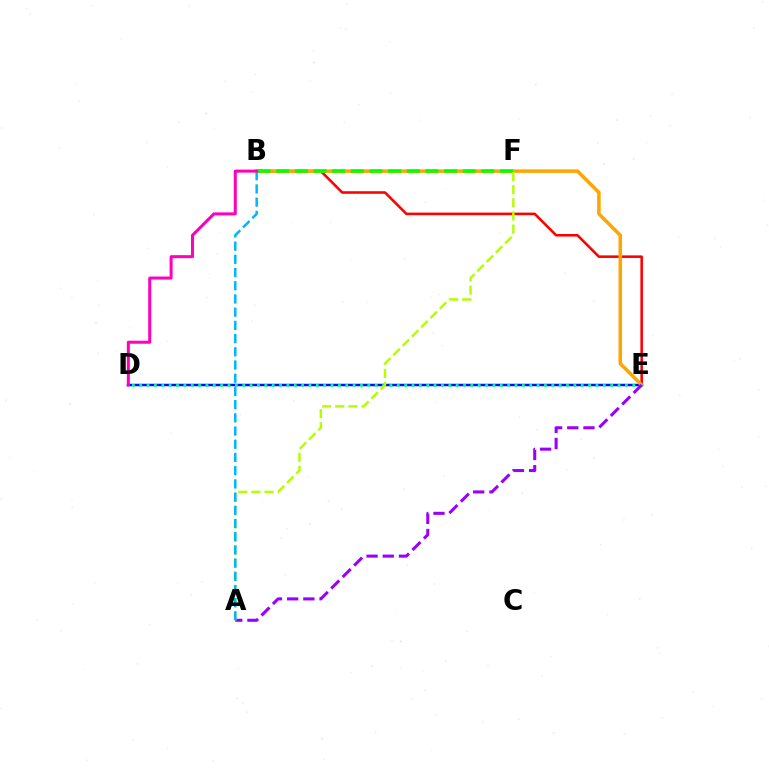{('D', 'E'): [{'color': '#0010ff', 'line_style': 'solid', 'thickness': 1.78}, {'color': '#00ff9d', 'line_style': 'dotted', 'thickness': 2.0}], ('B', 'E'): [{'color': '#ff0000', 'line_style': 'solid', 'thickness': 1.85}, {'color': '#ffa500', 'line_style': 'solid', 'thickness': 2.54}], ('B', 'F'): [{'color': '#08ff00', 'line_style': 'dashed', 'thickness': 2.53}], ('A', 'E'): [{'color': '#9b00ff', 'line_style': 'dashed', 'thickness': 2.2}], ('A', 'F'): [{'color': '#b3ff00', 'line_style': 'dashed', 'thickness': 1.78}], ('A', 'B'): [{'color': '#00b5ff', 'line_style': 'dashed', 'thickness': 1.79}], ('B', 'D'): [{'color': '#ff00bd', 'line_style': 'solid', 'thickness': 2.18}]}